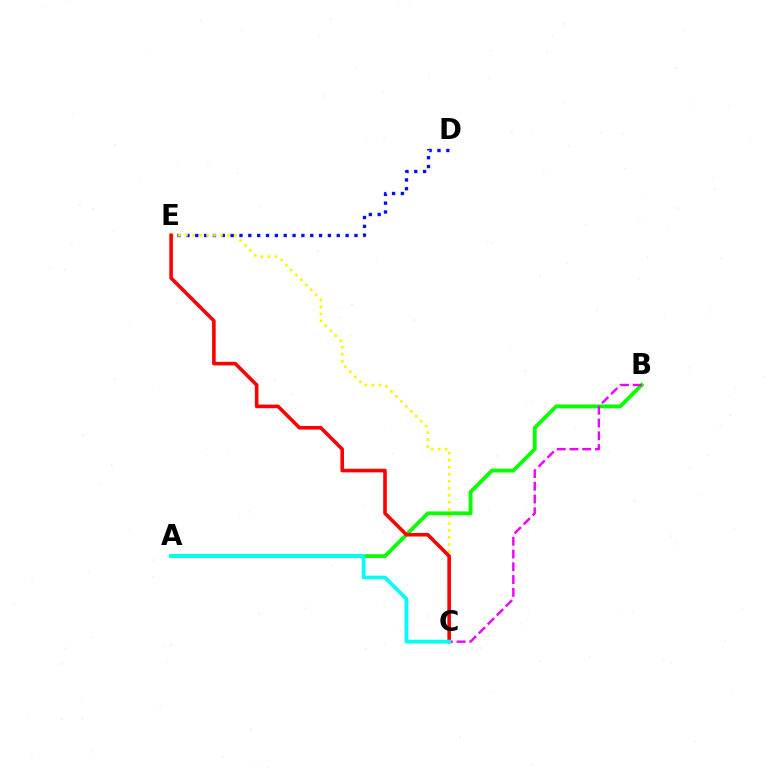{('A', 'B'): [{'color': '#08ff00', 'line_style': 'solid', 'thickness': 2.75}], ('B', 'C'): [{'color': '#ee00ff', 'line_style': 'dashed', 'thickness': 1.73}], ('D', 'E'): [{'color': '#0010ff', 'line_style': 'dotted', 'thickness': 2.4}], ('C', 'E'): [{'color': '#fcf500', 'line_style': 'dotted', 'thickness': 1.91}, {'color': '#ff0000', 'line_style': 'solid', 'thickness': 2.59}], ('A', 'C'): [{'color': '#00fff6', 'line_style': 'solid', 'thickness': 2.69}]}